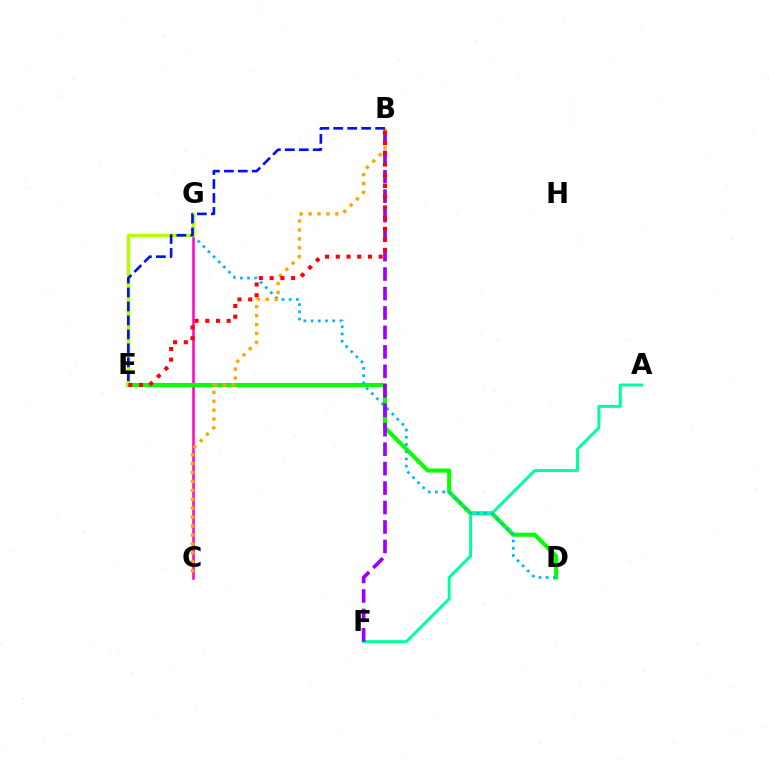{('C', 'G'): [{'color': '#ff00bd', 'line_style': 'solid', 'thickness': 1.8}], ('D', 'E'): [{'color': '#08ff00', 'line_style': 'solid', 'thickness': 2.96}], ('A', 'F'): [{'color': '#00ff9d', 'line_style': 'solid', 'thickness': 2.13}], ('D', 'G'): [{'color': '#00b5ff', 'line_style': 'dotted', 'thickness': 1.96}], ('B', 'C'): [{'color': '#ffa500', 'line_style': 'dotted', 'thickness': 2.42}], ('B', 'F'): [{'color': '#9b00ff', 'line_style': 'dashed', 'thickness': 2.64}], ('E', 'G'): [{'color': '#b3ff00', 'line_style': 'solid', 'thickness': 2.49}], ('B', 'E'): [{'color': '#0010ff', 'line_style': 'dashed', 'thickness': 1.9}, {'color': '#ff0000', 'line_style': 'dotted', 'thickness': 2.91}]}